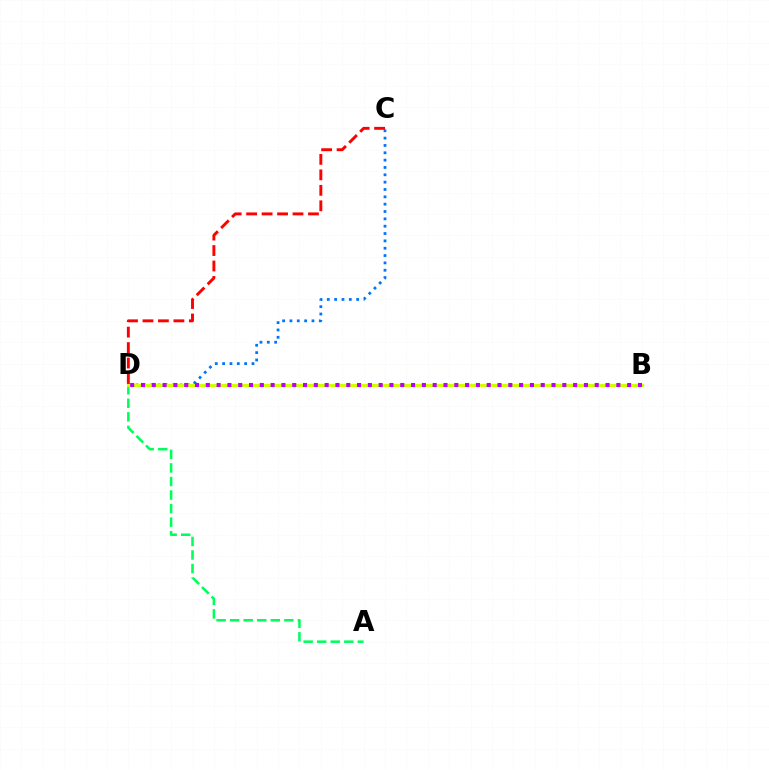{('C', 'D'): [{'color': '#0074ff', 'line_style': 'dotted', 'thickness': 1.99}, {'color': '#ff0000', 'line_style': 'dashed', 'thickness': 2.1}], ('A', 'D'): [{'color': '#00ff5c', 'line_style': 'dashed', 'thickness': 1.84}], ('B', 'D'): [{'color': '#d1ff00', 'line_style': 'solid', 'thickness': 2.28}, {'color': '#b900ff', 'line_style': 'dotted', 'thickness': 2.94}]}